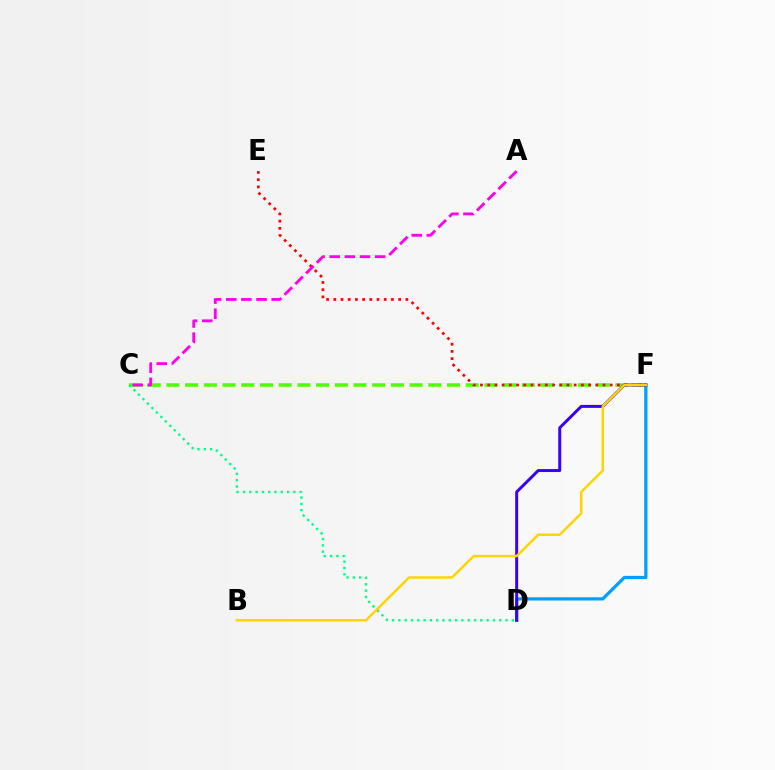{('C', 'F'): [{'color': '#4fff00', 'line_style': 'dashed', 'thickness': 2.54}], ('E', 'F'): [{'color': '#ff0000', 'line_style': 'dotted', 'thickness': 1.96}], ('D', 'F'): [{'color': '#009eff', 'line_style': 'solid', 'thickness': 2.33}, {'color': '#3700ff', 'line_style': 'solid', 'thickness': 2.13}], ('C', 'D'): [{'color': '#00ff86', 'line_style': 'dotted', 'thickness': 1.71}], ('A', 'C'): [{'color': '#ff00ed', 'line_style': 'dashed', 'thickness': 2.06}], ('B', 'F'): [{'color': '#ffd500', 'line_style': 'solid', 'thickness': 1.78}]}